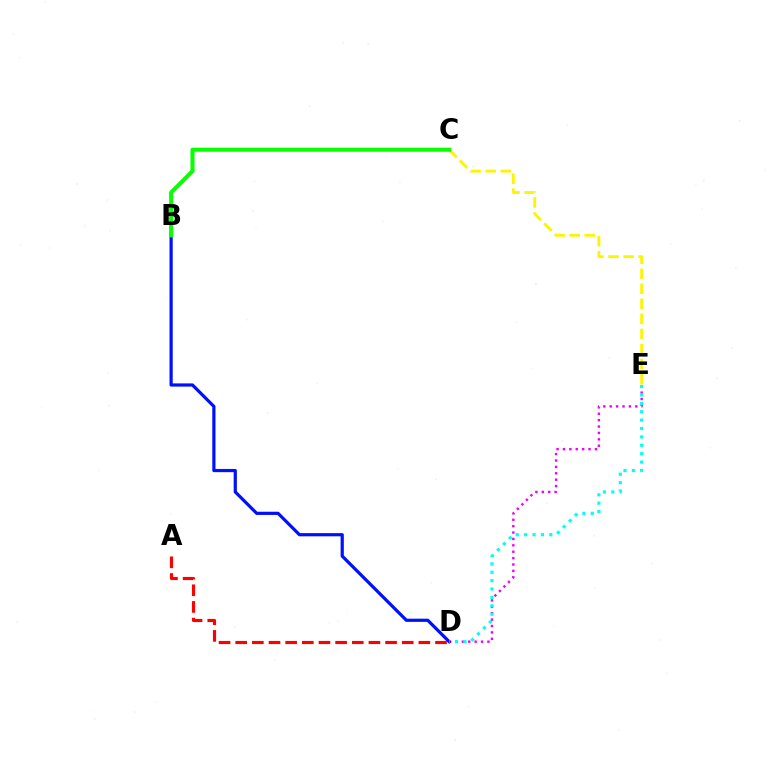{('D', 'E'): [{'color': '#ee00ff', 'line_style': 'dotted', 'thickness': 1.74}, {'color': '#00fff6', 'line_style': 'dotted', 'thickness': 2.28}], ('B', 'D'): [{'color': '#0010ff', 'line_style': 'solid', 'thickness': 2.3}], ('A', 'D'): [{'color': '#ff0000', 'line_style': 'dashed', 'thickness': 2.26}], ('C', 'E'): [{'color': '#fcf500', 'line_style': 'dashed', 'thickness': 2.05}], ('B', 'C'): [{'color': '#08ff00', 'line_style': 'solid', 'thickness': 2.92}]}